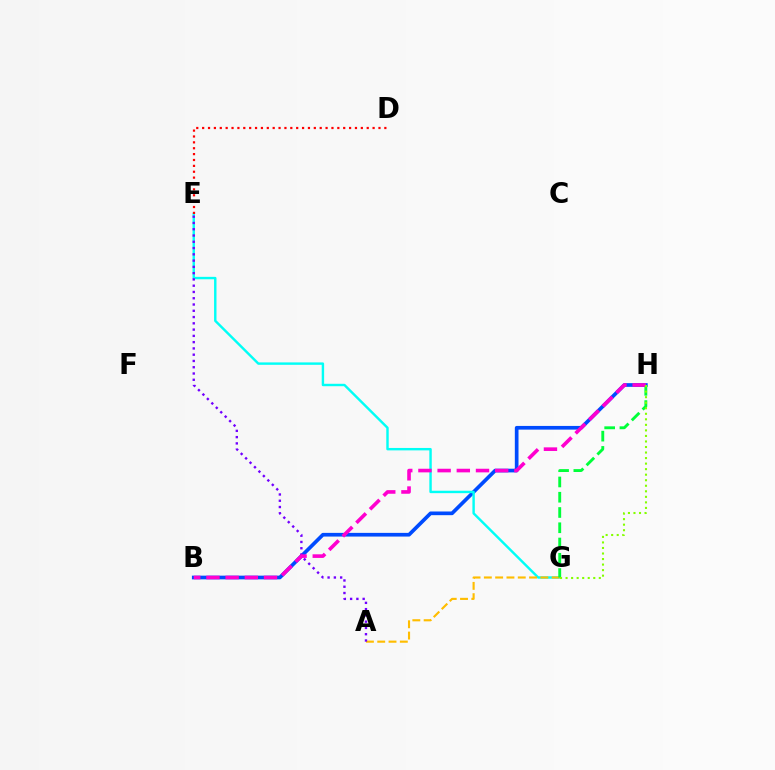{('B', 'H'): [{'color': '#004bff', 'line_style': 'solid', 'thickness': 2.65}, {'color': '#ff00cf', 'line_style': 'dashed', 'thickness': 2.61}], ('E', 'G'): [{'color': '#00fff6', 'line_style': 'solid', 'thickness': 1.74}], ('D', 'E'): [{'color': '#ff0000', 'line_style': 'dotted', 'thickness': 1.6}], ('A', 'G'): [{'color': '#ffbd00', 'line_style': 'dashed', 'thickness': 1.54}], ('G', 'H'): [{'color': '#00ff39', 'line_style': 'dashed', 'thickness': 2.07}, {'color': '#84ff00', 'line_style': 'dotted', 'thickness': 1.5}], ('A', 'E'): [{'color': '#7200ff', 'line_style': 'dotted', 'thickness': 1.7}]}